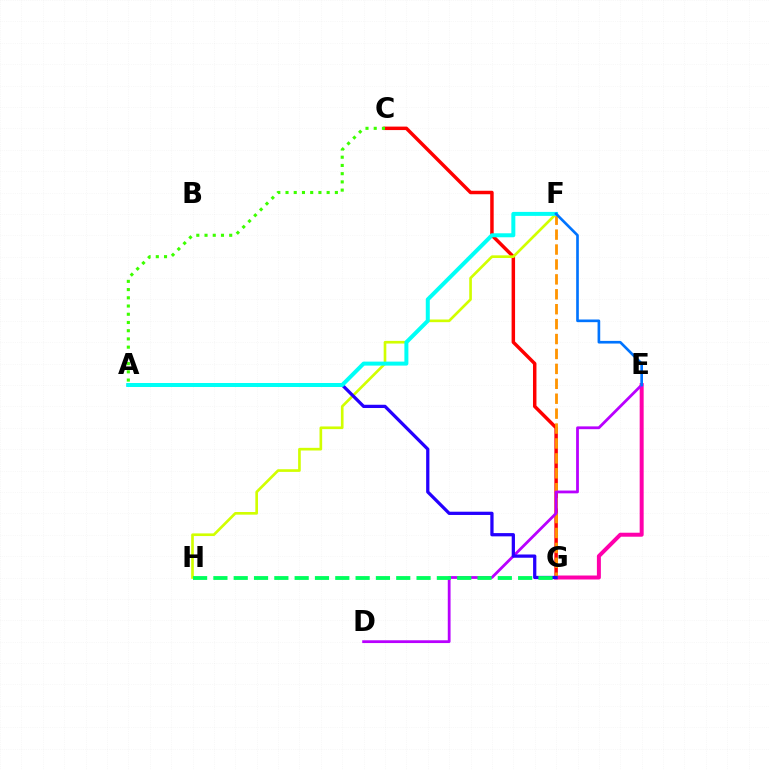{('C', 'G'): [{'color': '#ff0000', 'line_style': 'solid', 'thickness': 2.5}], ('E', 'G'): [{'color': '#ff00ac', 'line_style': 'solid', 'thickness': 2.87}], ('F', 'G'): [{'color': '#ff9400', 'line_style': 'dashed', 'thickness': 2.03}], ('F', 'H'): [{'color': '#d1ff00', 'line_style': 'solid', 'thickness': 1.92}], ('D', 'E'): [{'color': '#b900ff', 'line_style': 'solid', 'thickness': 2.01}], ('A', 'G'): [{'color': '#2500ff', 'line_style': 'solid', 'thickness': 2.34}], ('G', 'H'): [{'color': '#00ff5c', 'line_style': 'dashed', 'thickness': 2.76}], ('A', 'F'): [{'color': '#00fff6', 'line_style': 'solid', 'thickness': 2.87}], ('E', 'F'): [{'color': '#0074ff', 'line_style': 'solid', 'thickness': 1.91}], ('A', 'C'): [{'color': '#3dff00', 'line_style': 'dotted', 'thickness': 2.23}]}